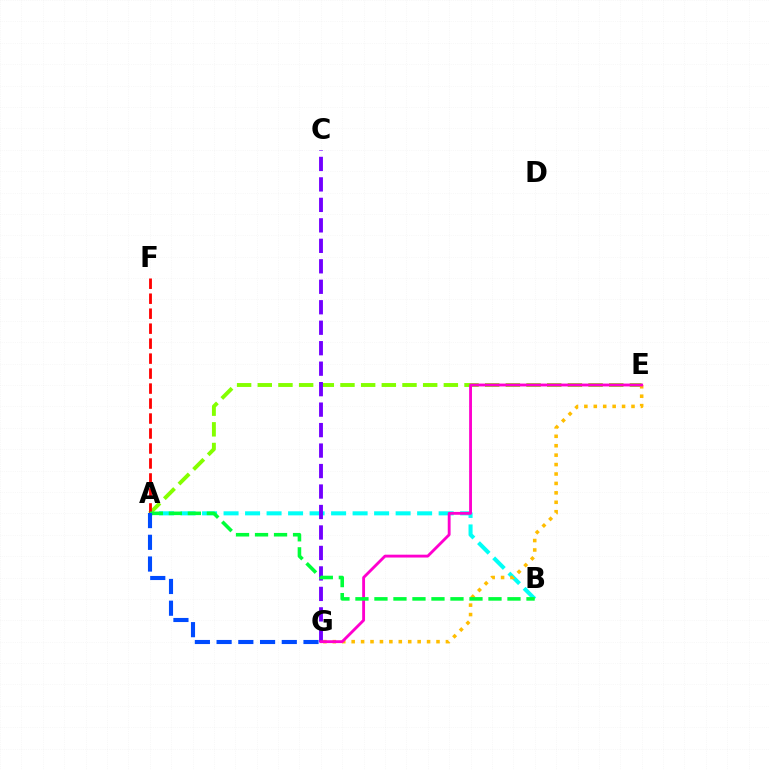{('A', 'E'): [{'color': '#84ff00', 'line_style': 'dashed', 'thickness': 2.81}], ('A', 'B'): [{'color': '#00fff6', 'line_style': 'dashed', 'thickness': 2.92}, {'color': '#00ff39', 'line_style': 'dashed', 'thickness': 2.58}], ('E', 'G'): [{'color': '#ffbd00', 'line_style': 'dotted', 'thickness': 2.56}, {'color': '#ff00cf', 'line_style': 'solid', 'thickness': 2.05}], ('A', 'F'): [{'color': '#ff0000', 'line_style': 'dashed', 'thickness': 2.04}], ('C', 'G'): [{'color': '#7200ff', 'line_style': 'dashed', 'thickness': 2.78}], ('A', 'G'): [{'color': '#004bff', 'line_style': 'dashed', 'thickness': 2.95}]}